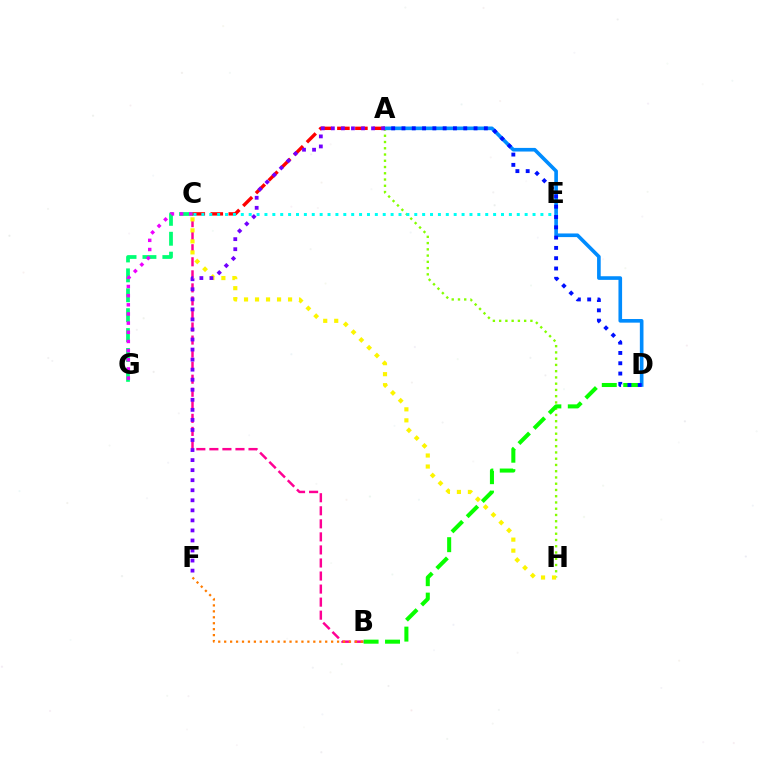{('A', 'H'): [{'color': '#84ff00', 'line_style': 'dotted', 'thickness': 1.7}], ('C', 'G'): [{'color': '#00ff74', 'line_style': 'dashed', 'thickness': 2.7}, {'color': '#ee00ff', 'line_style': 'dotted', 'thickness': 2.49}], ('A', 'D'): [{'color': '#008cff', 'line_style': 'solid', 'thickness': 2.62}, {'color': '#0010ff', 'line_style': 'dotted', 'thickness': 2.8}], ('B', 'C'): [{'color': '#ff0094', 'line_style': 'dashed', 'thickness': 1.77}], ('B', 'F'): [{'color': '#ff7c00', 'line_style': 'dotted', 'thickness': 1.61}], ('A', 'C'): [{'color': '#ff0000', 'line_style': 'dashed', 'thickness': 2.45}], ('C', 'H'): [{'color': '#fcf500', 'line_style': 'dotted', 'thickness': 2.99}], ('C', 'E'): [{'color': '#00fff6', 'line_style': 'dotted', 'thickness': 2.14}], ('B', 'D'): [{'color': '#08ff00', 'line_style': 'dashed', 'thickness': 2.91}], ('A', 'F'): [{'color': '#7200ff', 'line_style': 'dotted', 'thickness': 2.73}]}